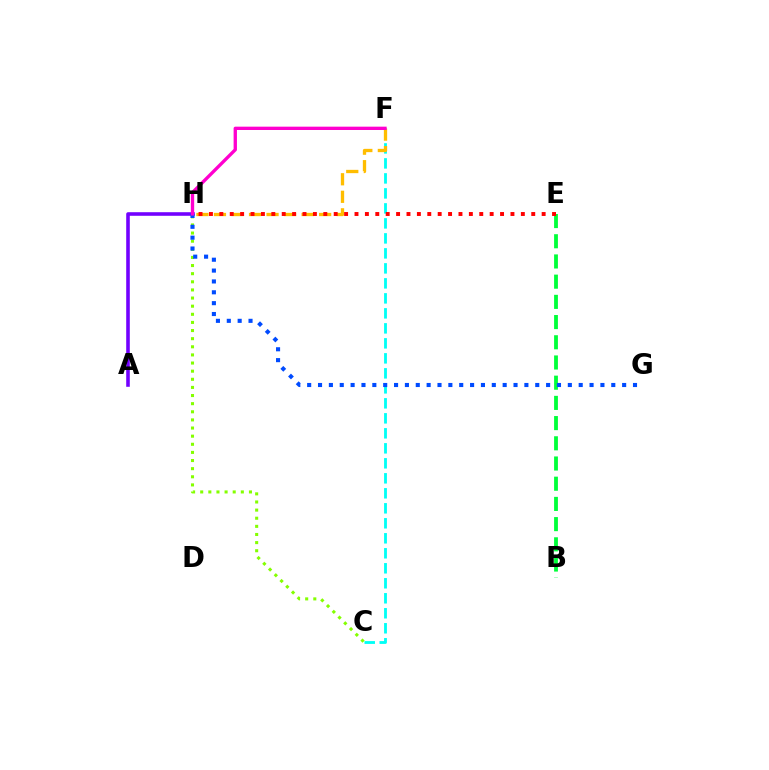{('A', 'H'): [{'color': '#7200ff', 'line_style': 'solid', 'thickness': 2.58}], ('C', 'H'): [{'color': '#84ff00', 'line_style': 'dotted', 'thickness': 2.21}], ('C', 'F'): [{'color': '#00fff6', 'line_style': 'dashed', 'thickness': 2.04}], ('F', 'H'): [{'color': '#ffbd00', 'line_style': 'dashed', 'thickness': 2.38}, {'color': '#ff00cf', 'line_style': 'solid', 'thickness': 2.4}], ('B', 'E'): [{'color': '#00ff39', 'line_style': 'dashed', 'thickness': 2.74}], ('G', 'H'): [{'color': '#004bff', 'line_style': 'dotted', 'thickness': 2.95}], ('E', 'H'): [{'color': '#ff0000', 'line_style': 'dotted', 'thickness': 2.82}]}